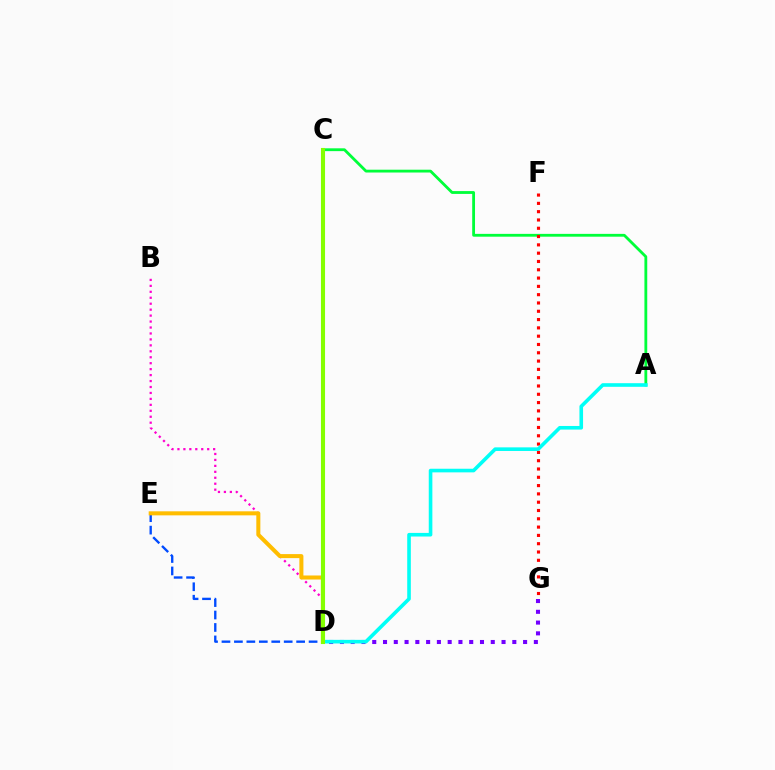{('A', 'C'): [{'color': '#00ff39', 'line_style': 'solid', 'thickness': 2.03}], ('B', 'D'): [{'color': '#ff00cf', 'line_style': 'dotted', 'thickness': 1.62}], ('F', 'G'): [{'color': '#ff0000', 'line_style': 'dotted', 'thickness': 2.26}], ('D', 'E'): [{'color': '#004bff', 'line_style': 'dashed', 'thickness': 1.69}, {'color': '#ffbd00', 'line_style': 'solid', 'thickness': 2.9}], ('D', 'G'): [{'color': '#7200ff', 'line_style': 'dotted', 'thickness': 2.93}], ('A', 'D'): [{'color': '#00fff6', 'line_style': 'solid', 'thickness': 2.6}], ('C', 'D'): [{'color': '#84ff00', 'line_style': 'solid', 'thickness': 2.95}]}